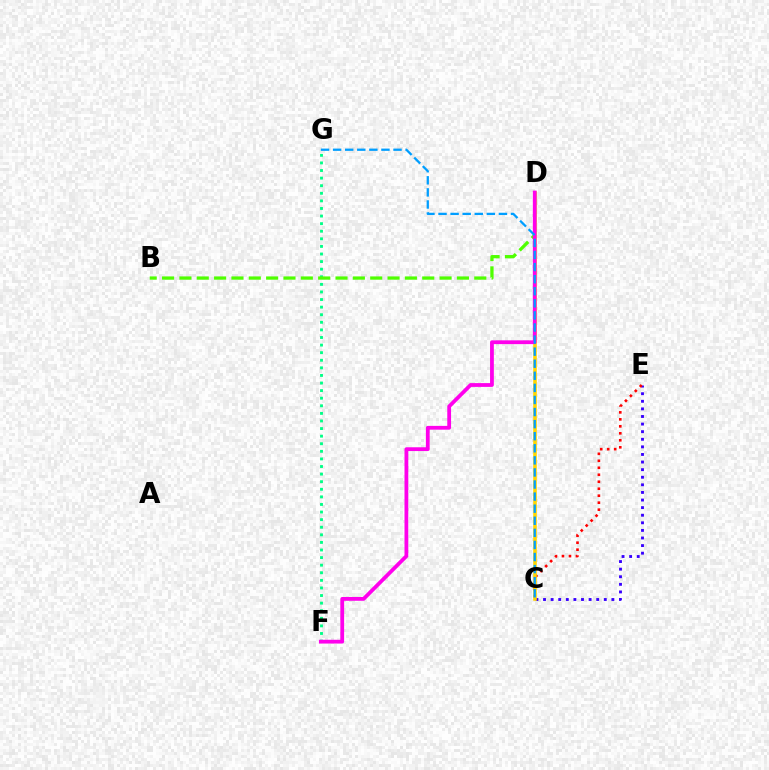{('C', 'E'): [{'color': '#3700ff', 'line_style': 'dotted', 'thickness': 2.06}, {'color': '#ff0000', 'line_style': 'dotted', 'thickness': 1.9}], ('F', 'G'): [{'color': '#00ff86', 'line_style': 'dotted', 'thickness': 2.06}], ('B', 'D'): [{'color': '#4fff00', 'line_style': 'dashed', 'thickness': 2.36}], ('C', 'D'): [{'color': '#ffd500', 'line_style': 'solid', 'thickness': 2.57}], ('D', 'F'): [{'color': '#ff00ed', 'line_style': 'solid', 'thickness': 2.73}], ('C', 'G'): [{'color': '#009eff', 'line_style': 'dashed', 'thickness': 1.64}]}